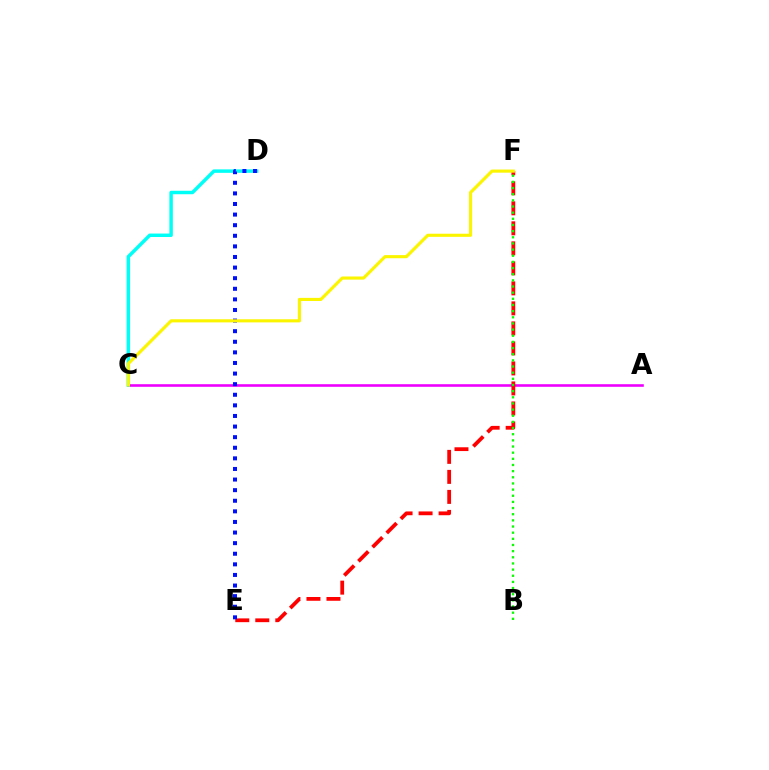{('A', 'C'): [{'color': '#ee00ff', 'line_style': 'solid', 'thickness': 1.87}], ('E', 'F'): [{'color': '#ff0000', 'line_style': 'dashed', 'thickness': 2.72}], ('C', 'D'): [{'color': '#00fff6', 'line_style': 'solid', 'thickness': 2.49}], ('D', 'E'): [{'color': '#0010ff', 'line_style': 'dotted', 'thickness': 2.88}], ('C', 'F'): [{'color': '#fcf500', 'line_style': 'solid', 'thickness': 2.25}], ('B', 'F'): [{'color': '#08ff00', 'line_style': 'dotted', 'thickness': 1.67}]}